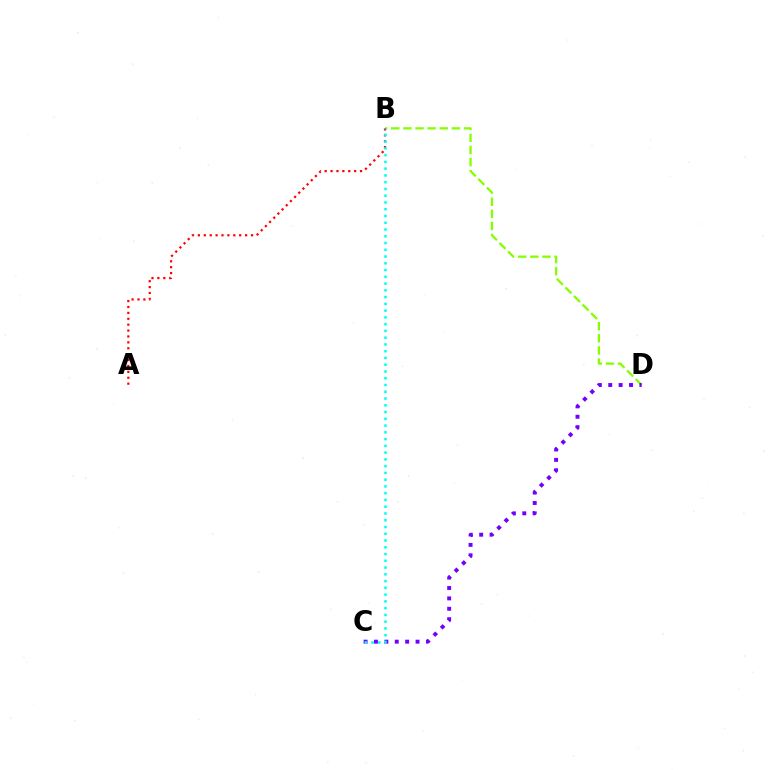{('B', 'D'): [{'color': '#84ff00', 'line_style': 'dashed', 'thickness': 1.65}], ('C', 'D'): [{'color': '#7200ff', 'line_style': 'dotted', 'thickness': 2.82}], ('A', 'B'): [{'color': '#ff0000', 'line_style': 'dotted', 'thickness': 1.6}], ('B', 'C'): [{'color': '#00fff6', 'line_style': 'dotted', 'thickness': 1.84}]}